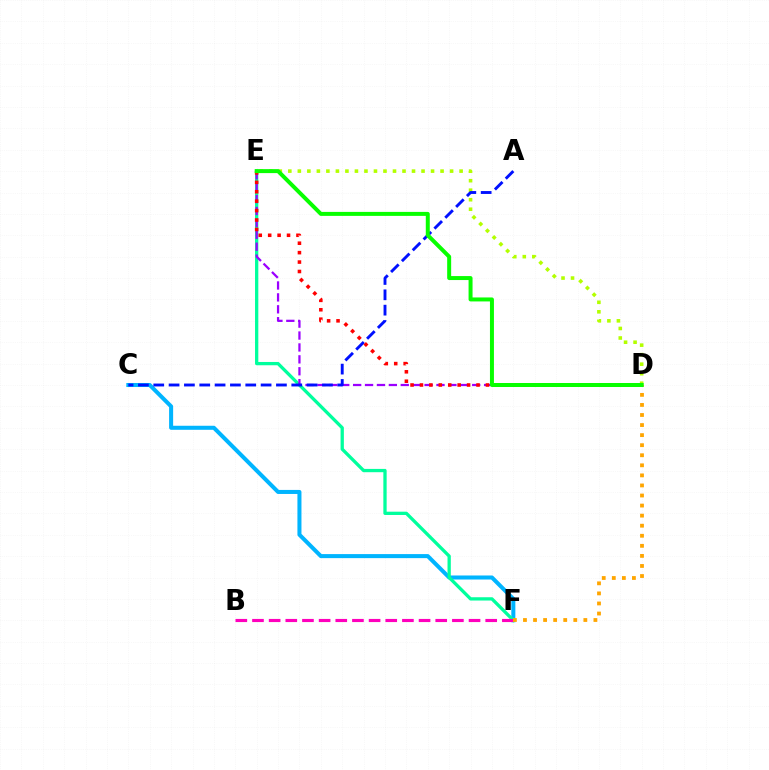{('C', 'F'): [{'color': '#00b5ff', 'line_style': 'solid', 'thickness': 2.91}], ('E', 'F'): [{'color': '#00ff9d', 'line_style': 'solid', 'thickness': 2.37}], ('D', 'E'): [{'color': '#9b00ff', 'line_style': 'dashed', 'thickness': 1.62}, {'color': '#b3ff00', 'line_style': 'dotted', 'thickness': 2.59}, {'color': '#ff0000', 'line_style': 'dotted', 'thickness': 2.56}, {'color': '#08ff00', 'line_style': 'solid', 'thickness': 2.87}], ('B', 'F'): [{'color': '#ff00bd', 'line_style': 'dashed', 'thickness': 2.26}], ('A', 'C'): [{'color': '#0010ff', 'line_style': 'dashed', 'thickness': 2.08}], ('D', 'F'): [{'color': '#ffa500', 'line_style': 'dotted', 'thickness': 2.73}]}